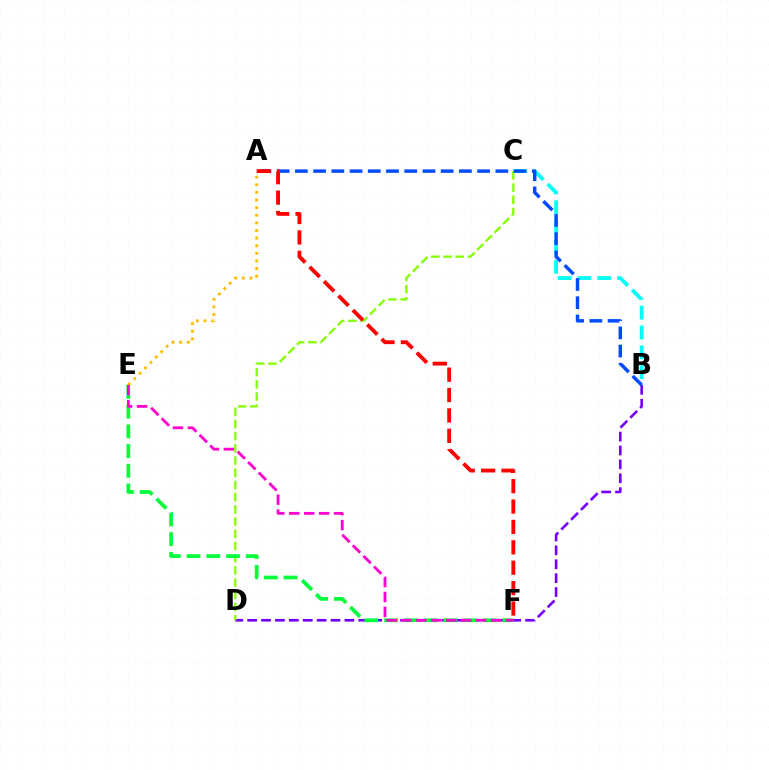{('B', 'C'): [{'color': '#00fff6', 'line_style': 'dashed', 'thickness': 2.69}], ('B', 'D'): [{'color': '#7200ff', 'line_style': 'dashed', 'thickness': 1.89}], ('A', 'E'): [{'color': '#ffbd00', 'line_style': 'dotted', 'thickness': 2.07}], ('C', 'D'): [{'color': '#84ff00', 'line_style': 'dashed', 'thickness': 1.66}], ('E', 'F'): [{'color': '#00ff39', 'line_style': 'dashed', 'thickness': 2.68}, {'color': '#ff00cf', 'line_style': 'dashed', 'thickness': 2.03}], ('A', 'B'): [{'color': '#004bff', 'line_style': 'dashed', 'thickness': 2.48}], ('A', 'F'): [{'color': '#ff0000', 'line_style': 'dashed', 'thickness': 2.77}]}